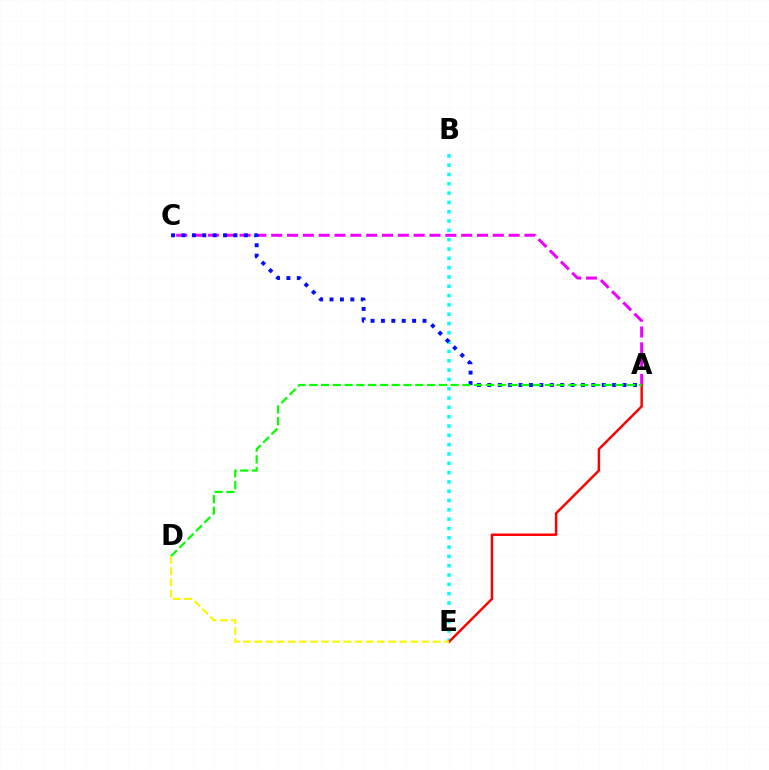{('B', 'E'): [{'color': '#00fff6', 'line_style': 'dotted', 'thickness': 2.53}], ('A', 'C'): [{'color': '#ee00ff', 'line_style': 'dashed', 'thickness': 2.15}, {'color': '#0010ff', 'line_style': 'dotted', 'thickness': 2.83}], ('A', 'E'): [{'color': '#ff0000', 'line_style': 'solid', 'thickness': 1.76}], ('A', 'D'): [{'color': '#08ff00', 'line_style': 'dashed', 'thickness': 1.6}], ('D', 'E'): [{'color': '#fcf500', 'line_style': 'dashed', 'thickness': 1.52}]}